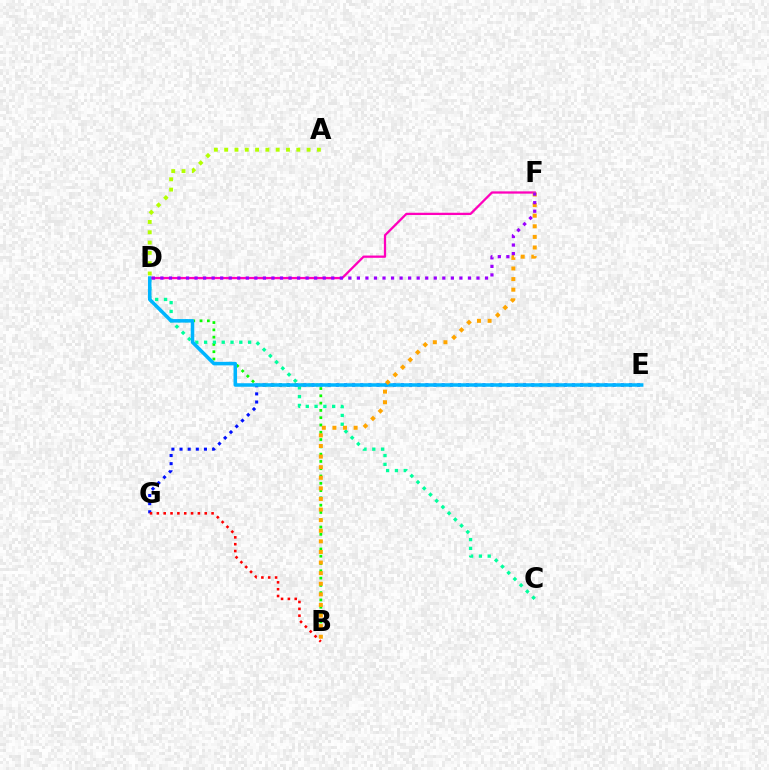{('E', 'G'): [{'color': '#0010ff', 'line_style': 'dotted', 'thickness': 2.21}], ('B', 'D'): [{'color': '#08ff00', 'line_style': 'dotted', 'thickness': 1.98}], ('A', 'D'): [{'color': '#b3ff00', 'line_style': 'dotted', 'thickness': 2.8}], ('B', 'G'): [{'color': '#ff0000', 'line_style': 'dotted', 'thickness': 1.86}], ('C', 'D'): [{'color': '#00ff9d', 'line_style': 'dotted', 'thickness': 2.39}], ('D', 'F'): [{'color': '#ff00bd', 'line_style': 'solid', 'thickness': 1.64}, {'color': '#9b00ff', 'line_style': 'dotted', 'thickness': 2.32}], ('D', 'E'): [{'color': '#00b5ff', 'line_style': 'solid', 'thickness': 2.53}], ('B', 'F'): [{'color': '#ffa500', 'line_style': 'dotted', 'thickness': 2.88}]}